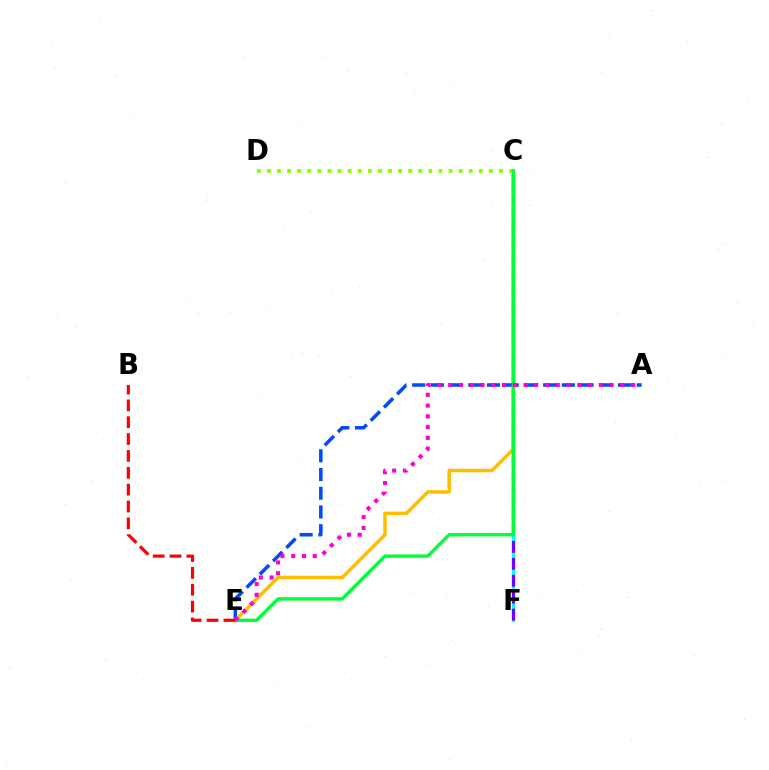{('C', 'F'): [{'color': '#00fff6', 'line_style': 'solid', 'thickness': 2.34}, {'color': '#7200ff', 'line_style': 'dashed', 'thickness': 2.3}], ('C', 'E'): [{'color': '#ffbd00', 'line_style': 'solid', 'thickness': 2.51}, {'color': '#00ff39', 'line_style': 'solid', 'thickness': 2.43}], ('A', 'E'): [{'color': '#004bff', 'line_style': 'dashed', 'thickness': 2.54}, {'color': '#ff00cf', 'line_style': 'dotted', 'thickness': 2.92}], ('C', 'D'): [{'color': '#84ff00', 'line_style': 'dotted', 'thickness': 2.74}], ('B', 'E'): [{'color': '#ff0000', 'line_style': 'dashed', 'thickness': 2.29}]}